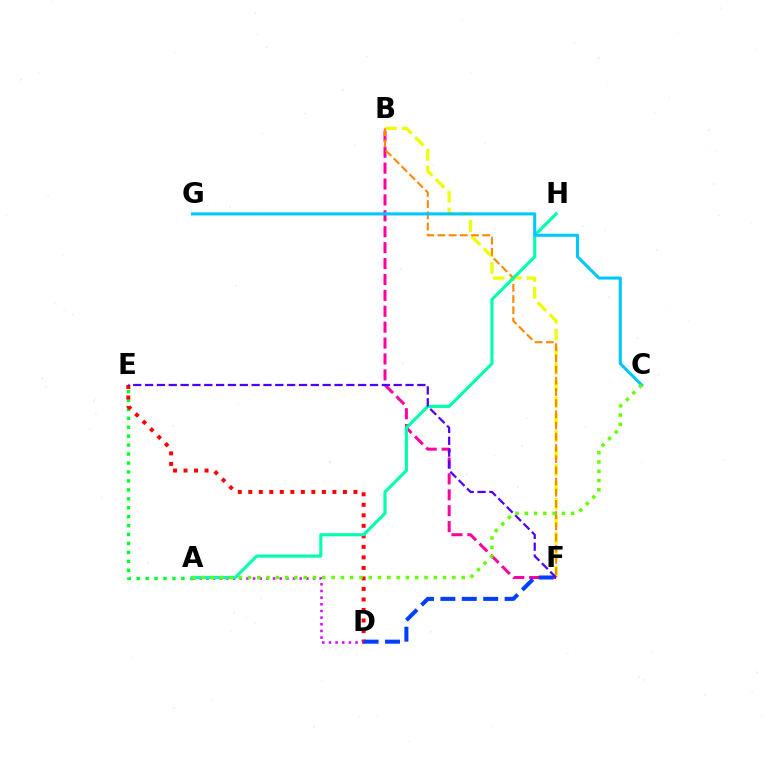{('A', 'E'): [{'color': '#00ff27', 'line_style': 'dotted', 'thickness': 2.43}], ('A', 'D'): [{'color': '#d600ff', 'line_style': 'dotted', 'thickness': 1.81}], ('B', 'F'): [{'color': '#eeff00', 'line_style': 'dashed', 'thickness': 2.3}, {'color': '#ff00a0', 'line_style': 'dashed', 'thickness': 2.16}, {'color': '#ff8800', 'line_style': 'dashed', 'thickness': 1.52}], ('D', 'E'): [{'color': '#ff0000', 'line_style': 'dotted', 'thickness': 2.86}], ('A', 'H'): [{'color': '#00ffaf', 'line_style': 'solid', 'thickness': 2.24}], ('C', 'G'): [{'color': '#00c7ff', 'line_style': 'solid', 'thickness': 2.21}], ('D', 'F'): [{'color': '#003fff', 'line_style': 'dashed', 'thickness': 2.91}], ('E', 'F'): [{'color': '#4f00ff', 'line_style': 'dashed', 'thickness': 1.61}], ('A', 'C'): [{'color': '#66ff00', 'line_style': 'dotted', 'thickness': 2.52}]}